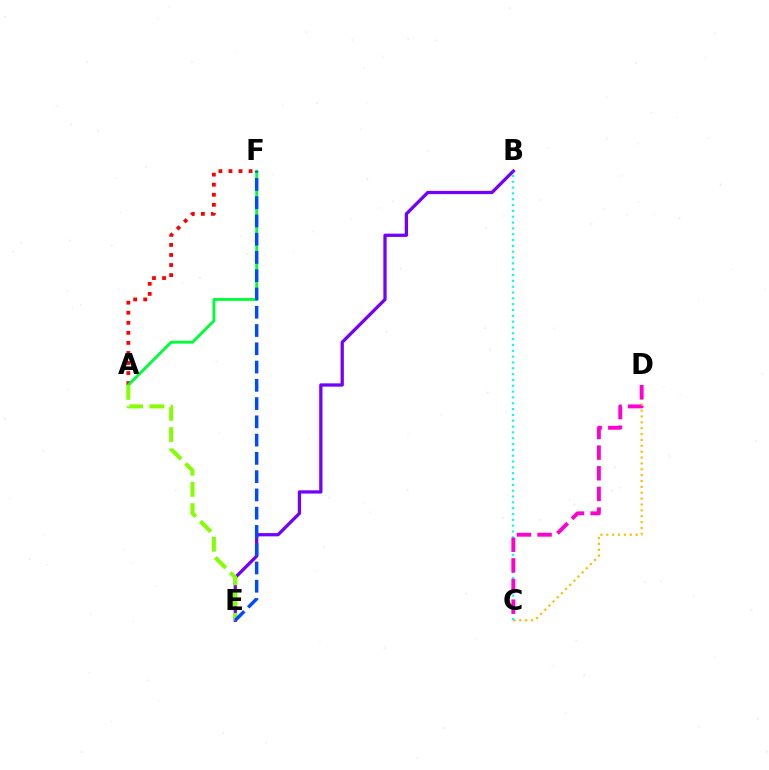{('C', 'D'): [{'color': '#ffbd00', 'line_style': 'dotted', 'thickness': 1.59}, {'color': '#ff00cf', 'line_style': 'dashed', 'thickness': 2.8}], ('A', 'F'): [{'color': '#ff0000', 'line_style': 'dotted', 'thickness': 2.73}, {'color': '#00ff39', 'line_style': 'solid', 'thickness': 2.06}], ('B', 'E'): [{'color': '#7200ff', 'line_style': 'solid', 'thickness': 2.35}], ('B', 'C'): [{'color': '#00fff6', 'line_style': 'dotted', 'thickness': 1.58}], ('A', 'E'): [{'color': '#84ff00', 'line_style': 'dashed', 'thickness': 2.88}], ('E', 'F'): [{'color': '#004bff', 'line_style': 'dashed', 'thickness': 2.48}]}